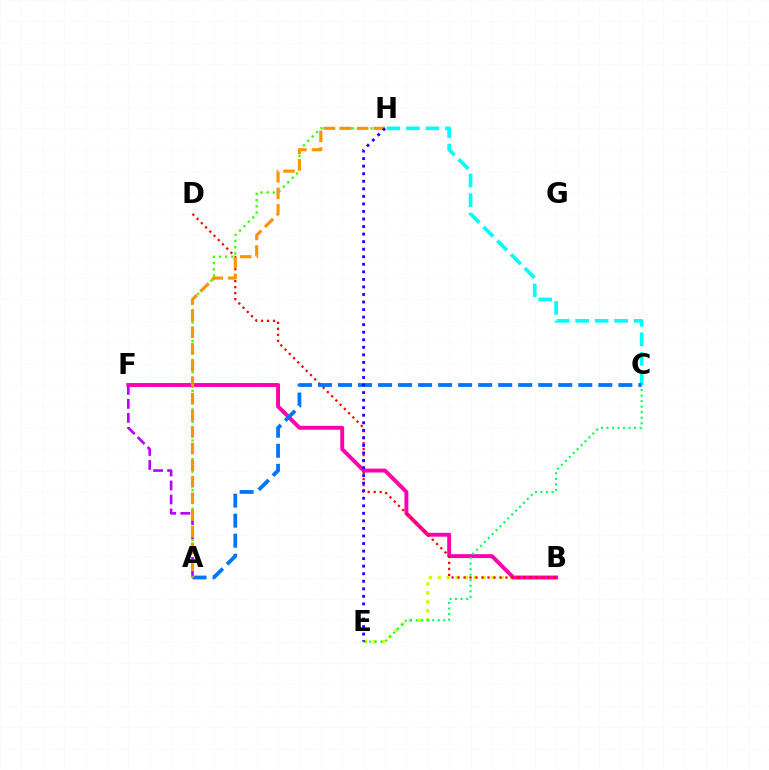{('B', 'E'): [{'color': '#d1ff00', 'line_style': 'dotted', 'thickness': 2.44}], ('A', 'H'): [{'color': '#3dff00', 'line_style': 'dotted', 'thickness': 1.69}, {'color': '#ff9400', 'line_style': 'dashed', 'thickness': 2.26}], ('C', 'H'): [{'color': '#00fff6', 'line_style': 'dashed', 'thickness': 2.65}], ('B', 'F'): [{'color': '#ff00ac', 'line_style': 'solid', 'thickness': 2.81}], ('B', 'D'): [{'color': '#ff0000', 'line_style': 'dotted', 'thickness': 1.63}], ('A', 'C'): [{'color': '#0074ff', 'line_style': 'dashed', 'thickness': 2.72}], ('A', 'F'): [{'color': '#b900ff', 'line_style': 'dashed', 'thickness': 1.9}], ('C', 'E'): [{'color': '#00ff5c', 'line_style': 'dotted', 'thickness': 1.5}], ('E', 'H'): [{'color': '#2500ff', 'line_style': 'dotted', 'thickness': 2.05}]}